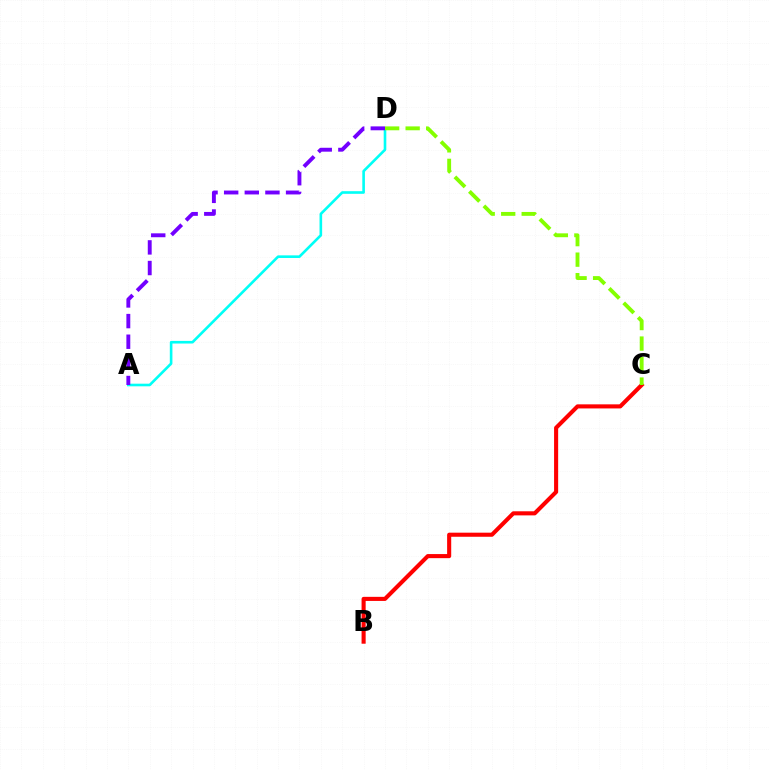{('B', 'C'): [{'color': '#ff0000', 'line_style': 'solid', 'thickness': 2.94}], ('A', 'D'): [{'color': '#00fff6', 'line_style': 'solid', 'thickness': 1.89}, {'color': '#7200ff', 'line_style': 'dashed', 'thickness': 2.8}], ('C', 'D'): [{'color': '#84ff00', 'line_style': 'dashed', 'thickness': 2.79}]}